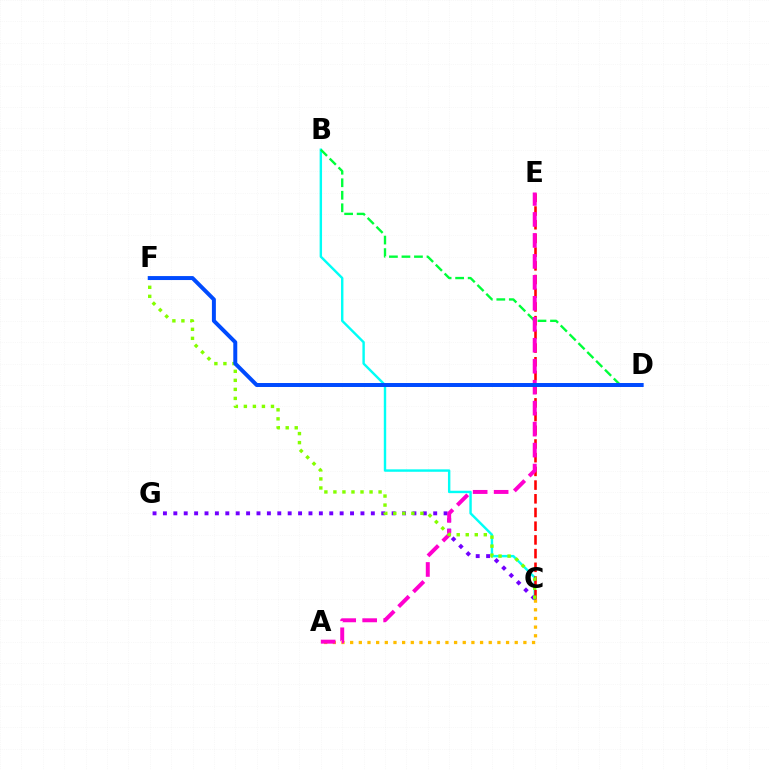{('C', 'G'): [{'color': '#7200ff', 'line_style': 'dotted', 'thickness': 2.82}], ('B', 'C'): [{'color': '#00fff6', 'line_style': 'solid', 'thickness': 1.74}], ('A', 'C'): [{'color': '#ffbd00', 'line_style': 'dotted', 'thickness': 2.35}], ('C', 'E'): [{'color': '#ff0000', 'line_style': 'dashed', 'thickness': 1.86}], ('B', 'D'): [{'color': '#00ff39', 'line_style': 'dashed', 'thickness': 1.7}], ('A', 'E'): [{'color': '#ff00cf', 'line_style': 'dashed', 'thickness': 2.85}], ('C', 'F'): [{'color': '#84ff00', 'line_style': 'dotted', 'thickness': 2.45}], ('D', 'F'): [{'color': '#004bff', 'line_style': 'solid', 'thickness': 2.86}]}